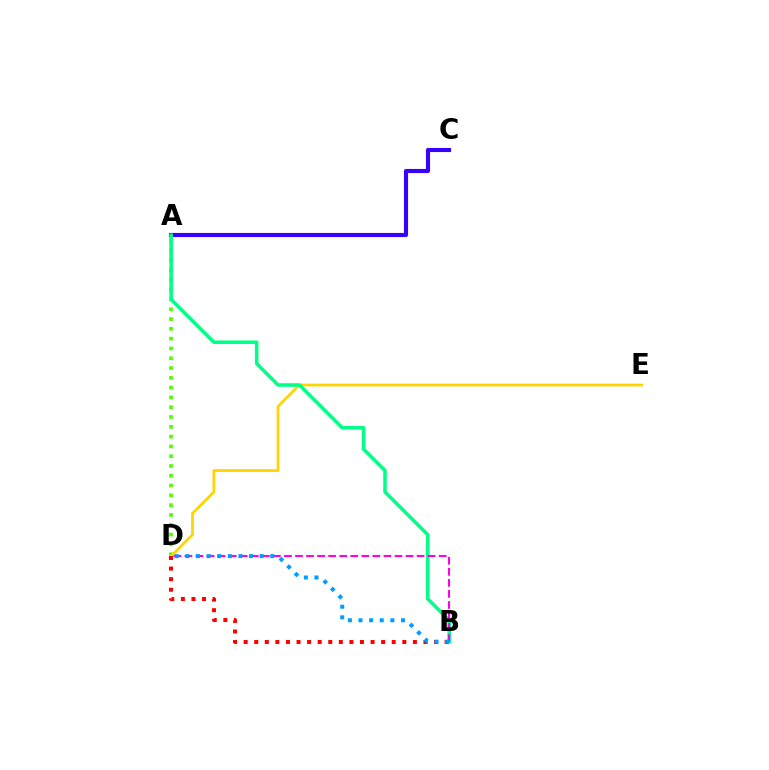{('A', 'D'): [{'color': '#4fff00', 'line_style': 'dotted', 'thickness': 2.66}], ('D', 'E'): [{'color': '#ffd500', 'line_style': 'solid', 'thickness': 1.99}], ('A', 'C'): [{'color': '#3700ff', 'line_style': 'solid', 'thickness': 2.96}], ('A', 'B'): [{'color': '#00ff86', 'line_style': 'solid', 'thickness': 2.55}], ('B', 'D'): [{'color': '#ff0000', 'line_style': 'dotted', 'thickness': 2.87}, {'color': '#ff00ed', 'line_style': 'dashed', 'thickness': 1.5}, {'color': '#009eff', 'line_style': 'dotted', 'thickness': 2.88}]}